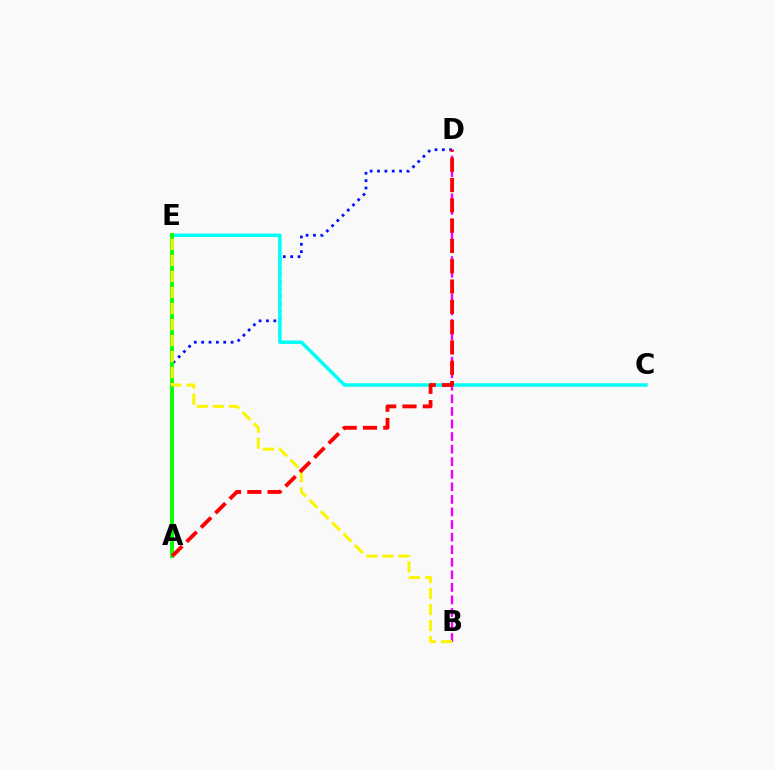{('A', 'D'): [{'color': '#0010ff', 'line_style': 'dotted', 'thickness': 2.0}, {'color': '#ff0000', 'line_style': 'dashed', 'thickness': 2.76}], ('C', 'E'): [{'color': '#00fff6', 'line_style': 'solid', 'thickness': 2.52}], ('B', 'D'): [{'color': '#ee00ff', 'line_style': 'dashed', 'thickness': 1.71}], ('A', 'E'): [{'color': '#08ff00', 'line_style': 'solid', 'thickness': 2.78}], ('B', 'E'): [{'color': '#fcf500', 'line_style': 'dashed', 'thickness': 2.18}]}